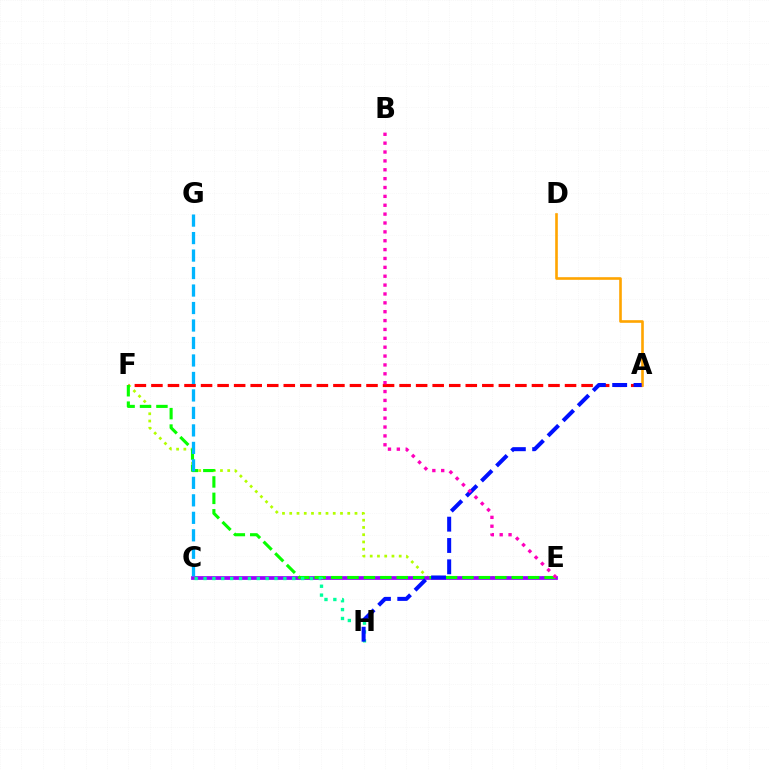{('A', 'F'): [{'color': '#ff0000', 'line_style': 'dashed', 'thickness': 2.25}], ('E', 'F'): [{'color': '#b3ff00', 'line_style': 'dotted', 'thickness': 1.97}, {'color': '#08ff00', 'line_style': 'dashed', 'thickness': 2.23}], ('C', 'E'): [{'color': '#9b00ff', 'line_style': 'solid', 'thickness': 2.7}], ('A', 'D'): [{'color': '#ffa500', 'line_style': 'solid', 'thickness': 1.89}], ('C', 'G'): [{'color': '#00b5ff', 'line_style': 'dashed', 'thickness': 2.38}], ('C', 'H'): [{'color': '#00ff9d', 'line_style': 'dotted', 'thickness': 2.41}], ('A', 'H'): [{'color': '#0010ff', 'line_style': 'dashed', 'thickness': 2.9}], ('B', 'E'): [{'color': '#ff00bd', 'line_style': 'dotted', 'thickness': 2.41}]}